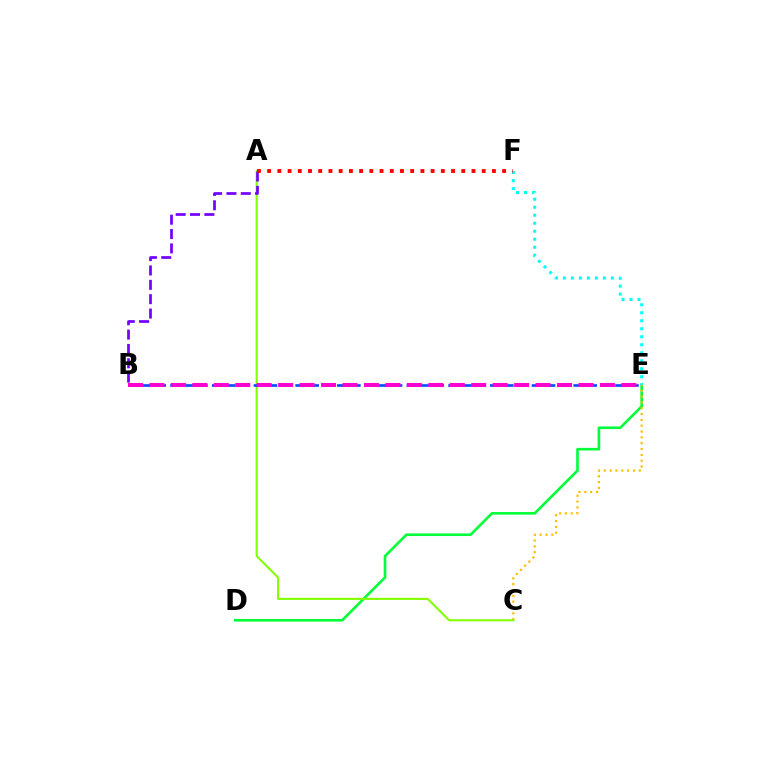{('D', 'E'): [{'color': '#00ff39', 'line_style': 'solid', 'thickness': 1.89}], ('C', 'E'): [{'color': '#ffbd00', 'line_style': 'dotted', 'thickness': 1.59}], ('E', 'F'): [{'color': '#00fff6', 'line_style': 'dotted', 'thickness': 2.17}], ('A', 'C'): [{'color': '#84ff00', 'line_style': 'solid', 'thickness': 1.5}], ('A', 'B'): [{'color': '#7200ff', 'line_style': 'dashed', 'thickness': 1.95}], ('B', 'E'): [{'color': '#004bff', 'line_style': 'dashed', 'thickness': 1.89}, {'color': '#ff00cf', 'line_style': 'dashed', 'thickness': 2.91}], ('A', 'F'): [{'color': '#ff0000', 'line_style': 'dotted', 'thickness': 2.78}]}